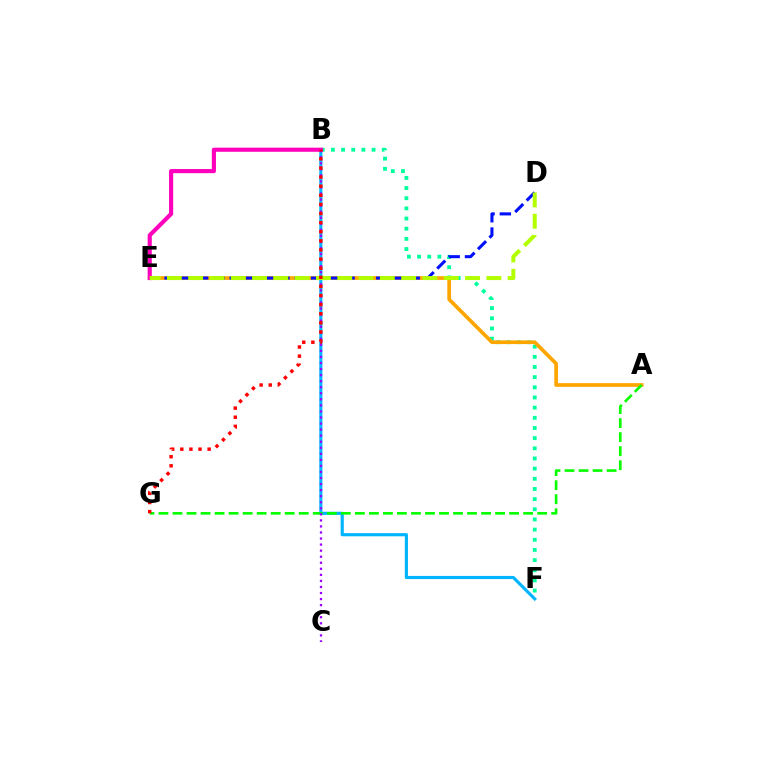{('B', 'F'): [{'color': '#00ff9d', 'line_style': 'dotted', 'thickness': 2.76}, {'color': '#00b5ff', 'line_style': 'solid', 'thickness': 2.25}], ('A', 'E'): [{'color': '#ffa500', 'line_style': 'solid', 'thickness': 2.66}], ('D', 'E'): [{'color': '#0010ff', 'line_style': 'dashed', 'thickness': 2.21}, {'color': '#b3ff00', 'line_style': 'dashed', 'thickness': 2.89}], ('B', 'E'): [{'color': '#ff00bd', 'line_style': 'solid', 'thickness': 2.98}], ('A', 'G'): [{'color': '#08ff00', 'line_style': 'dashed', 'thickness': 1.91}], ('B', 'C'): [{'color': '#9b00ff', 'line_style': 'dotted', 'thickness': 1.64}], ('B', 'G'): [{'color': '#ff0000', 'line_style': 'dotted', 'thickness': 2.48}]}